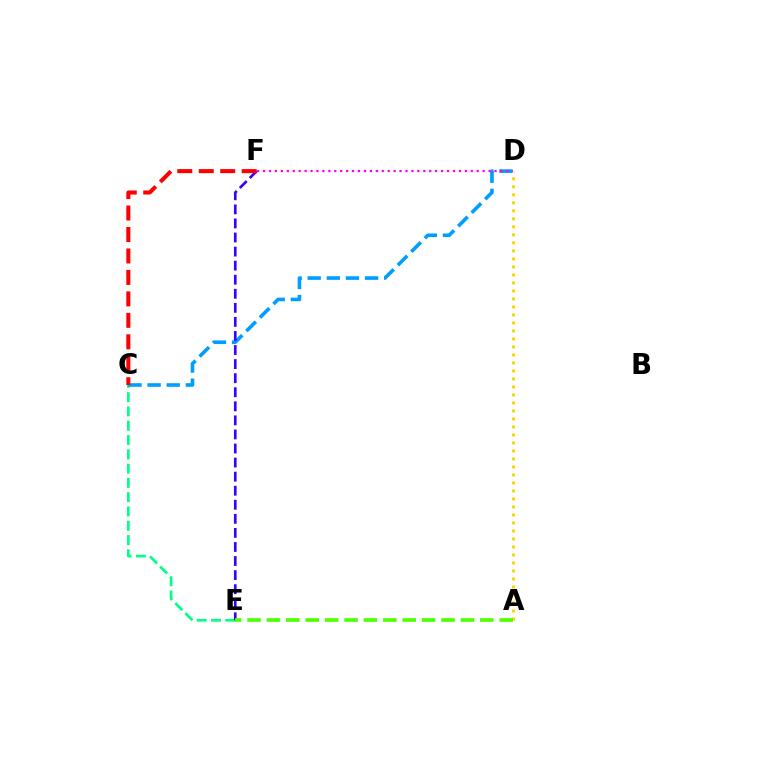{('C', 'E'): [{'color': '#00ff86', 'line_style': 'dashed', 'thickness': 1.94}], ('C', 'D'): [{'color': '#009eff', 'line_style': 'dashed', 'thickness': 2.6}], ('A', 'D'): [{'color': '#ffd500', 'line_style': 'dotted', 'thickness': 2.17}], ('E', 'F'): [{'color': '#3700ff', 'line_style': 'dashed', 'thickness': 1.91}], ('D', 'F'): [{'color': '#ff00ed', 'line_style': 'dotted', 'thickness': 1.61}], ('C', 'F'): [{'color': '#ff0000', 'line_style': 'dashed', 'thickness': 2.92}], ('A', 'E'): [{'color': '#4fff00', 'line_style': 'dashed', 'thickness': 2.64}]}